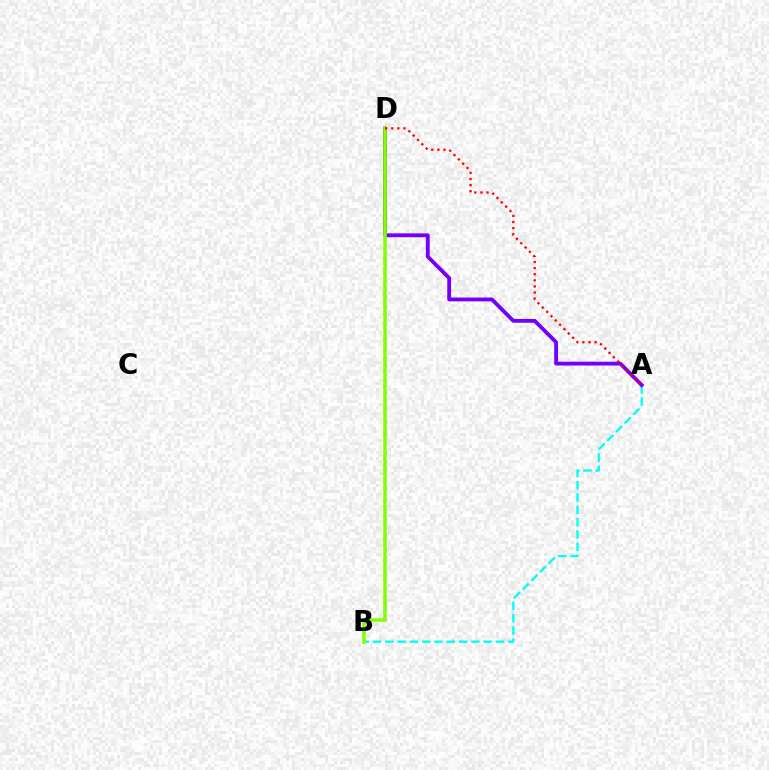{('A', 'B'): [{'color': '#00fff6', 'line_style': 'dashed', 'thickness': 1.67}], ('A', 'D'): [{'color': '#7200ff', 'line_style': 'solid', 'thickness': 2.76}, {'color': '#ff0000', 'line_style': 'dotted', 'thickness': 1.66}], ('B', 'D'): [{'color': '#84ff00', 'line_style': 'solid', 'thickness': 2.56}]}